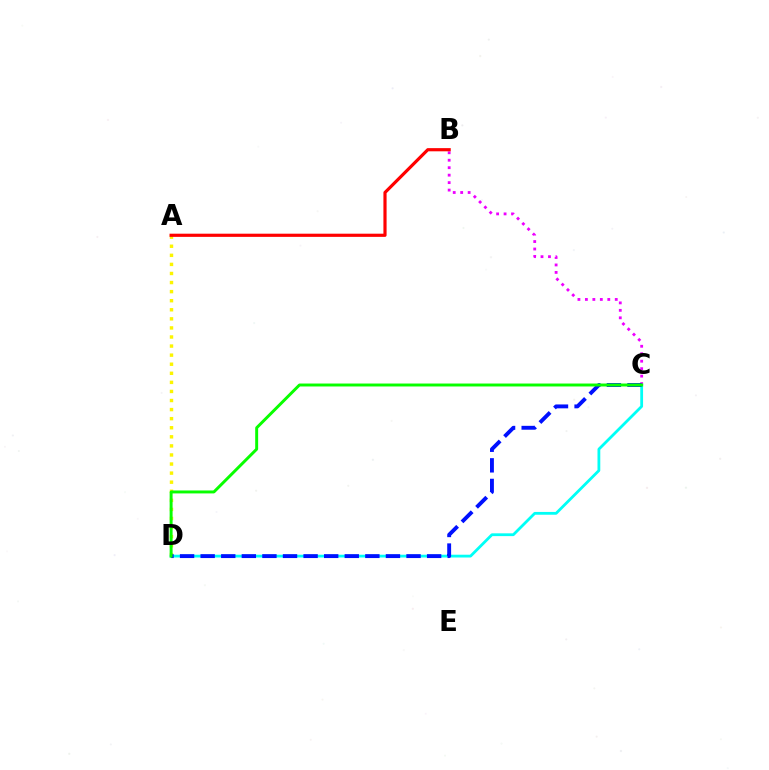{('A', 'D'): [{'color': '#fcf500', 'line_style': 'dotted', 'thickness': 2.47}], ('C', 'D'): [{'color': '#00fff6', 'line_style': 'solid', 'thickness': 2.01}, {'color': '#0010ff', 'line_style': 'dashed', 'thickness': 2.8}, {'color': '#08ff00', 'line_style': 'solid', 'thickness': 2.12}], ('B', 'C'): [{'color': '#ee00ff', 'line_style': 'dotted', 'thickness': 2.03}], ('A', 'B'): [{'color': '#ff0000', 'line_style': 'solid', 'thickness': 2.29}]}